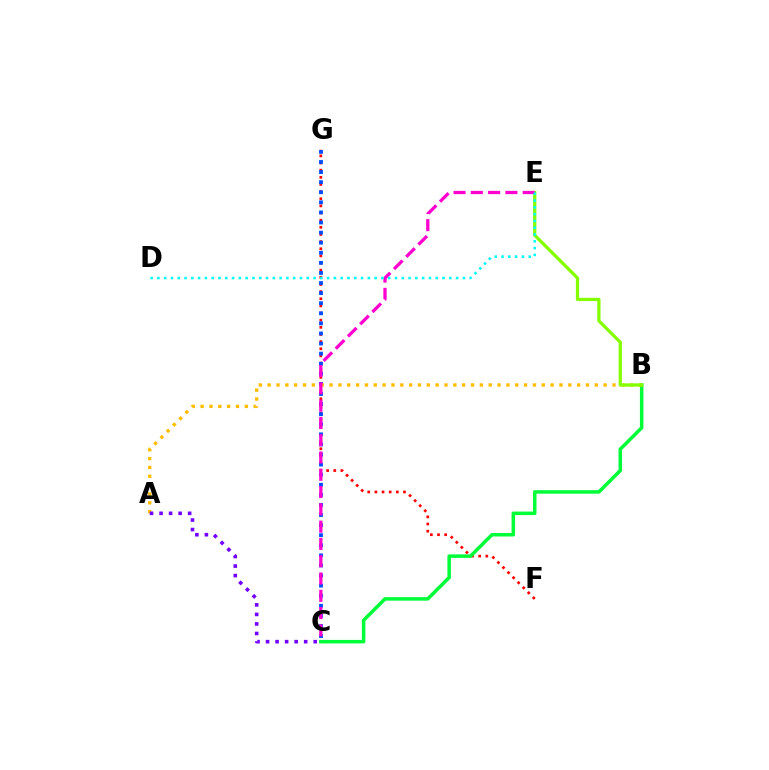{('F', 'G'): [{'color': '#ff0000', 'line_style': 'dotted', 'thickness': 1.94}], ('C', 'G'): [{'color': '#004bff', 'line_style': 'dotted', 'thickness': 2.74}], ('B', 'C'): [{'color': '#00ff39', 'line_style': 'solid', 'thickness': 2.53}], ('A', 'B'): [{'color': '#ffbd00', 'line_style': 'dotted', 'thickness': 2.4}], ('B', 'E'): [{'color': '#84ff00', 'line_style': 'solid', 'thickness': 2.34}], ('A', 'C'): [{'color': '#7200ff', 'line_style': 'dotted', 'thickness': 2.59}], ('C', 'E'): [{'color': '#ff00cf', 'line_style': 'dashed', 'thickness': 2.35}], ('D', 'E'): [{'color': '#00fff6', 'line_style': 'dotted', 'thickness': 1.84}]}